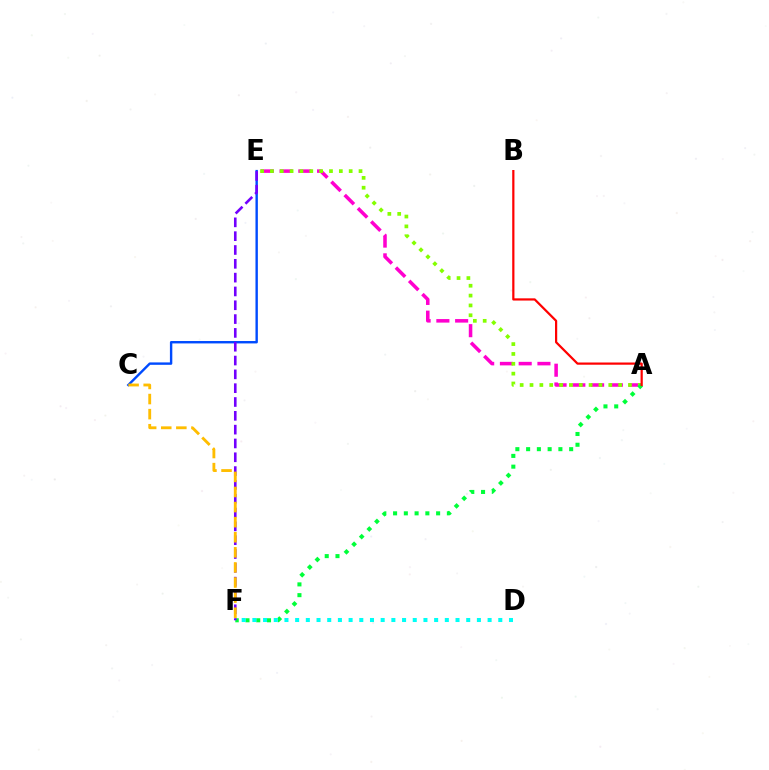{('A', 'E'): [{'color': '#ff00cf', 'line_style': 'dashed', 'thickness': 2.55}, {'color': '#84ff00', 'line_style': 'dotted', 'thickness': 2.68}], ('C', 'E'): [{'color': '#004bff', 'line_style': 'solid', 'thickness': 1.73}], ('A', 'F'): [{'color': '#00ff39', 'line_style': 'dotted', 'thickness': 2.92}], ('E', 'F'): [{'color': '#7200ff', 'line_style': 'dashed', 'thickness': 1.88}], ('C', 'F'): [{'color': '#ffbd00', 'line_style': 'dashed', 'thickness': 2.05}], ('D', 'F'): [{'color': '#00fff6', 'line_style': 'dotted', 'thickness': 2.9}], ('A', 'B'): [{'color': '#ff0000', 'line_style': 'solid', 'thickness': 1.6}]}